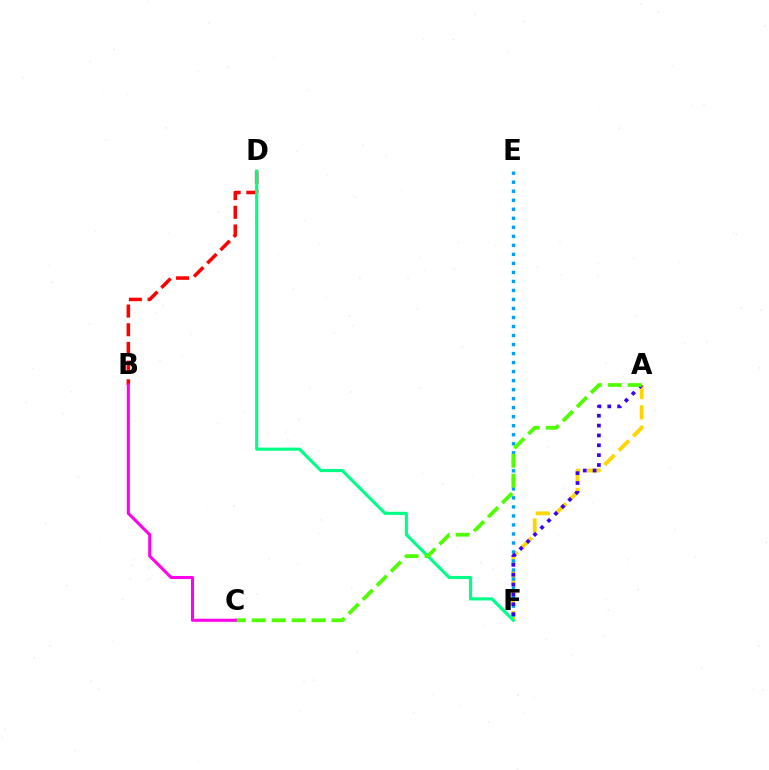{('A', 'F'): [{'color': '#ffd500', 'line_style': 'dashed', 'thickness': 2.76}, {'color': '#3700ff', 'line_style': 'dotted', 'thickness': 2.68}], ('B', 'D'): [{'color': '#ff0000', 'line_style': 'dashed', 'thickness': 2.54}], ('E', 'F'): [{'color': '#009eff', 'line_style': 'dotted', 'thickness': 2.45}], ('D', 'F'): [{'color': '#00ff86', 'line_style': 'solid', 'thickness': 2.25}], ('A', 'C'): [{'color': '#4fff00', 'line_style': 'dashed', 'thickness': 2.71}], ('B', 'C'): [{'color': '#ff00ed', 'line_style': 'solid', 'thickness': 2.2}]}